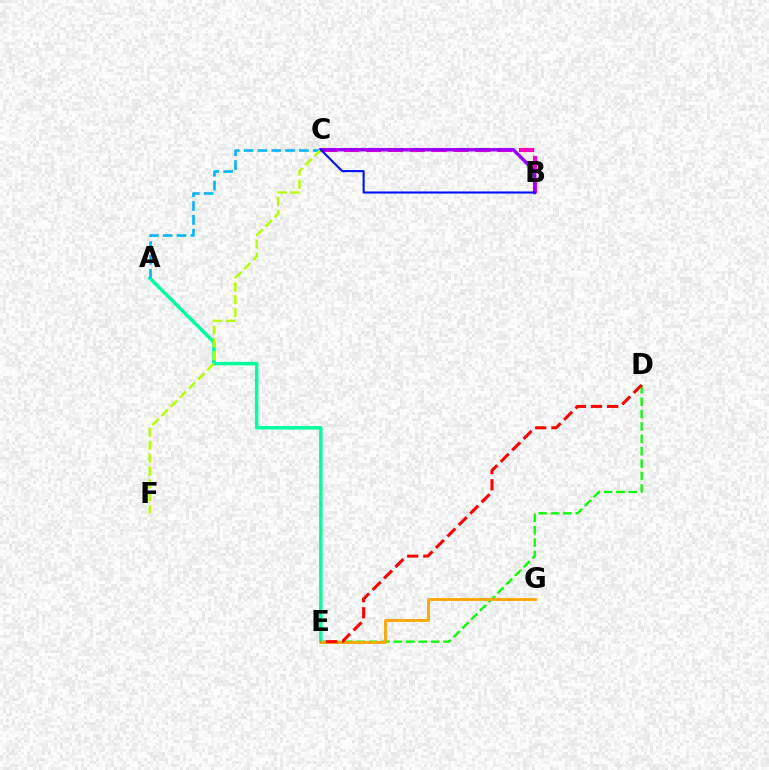{('B', 'C'): [{'color': '#ff00bd', 'line_style': 'dashed', 'thickness': 2.97}, {'color': '#9b00ff', 'line_style': 'solid', 'thickness': 2.47}, {'color': '#0010ff', 'line_style': 'solid', 'thickness': 1.5}], ('D', 'E'): [{'color': '#08ff00', 'line_style': 'dashed', 'thickness': 1.68}, {'color': '#ff0000', 'line_style': 'dashed', 'thickness': 2.19}], ('A', 'E'): [{'color': '#00ff9d', 'line_style': 'solid', 'thickness': 2.5}], ('A', 'C'): [{'color': '#00b5ff', 'line_style': 'dashed', 'thickness': 1.88}], ('E', 'G'): [{'color': '#ffa500', 'line_style': 'solid', 'thickness': 2.02}], ('C', 'F'): [{'color': '#b3ff00', 'line_style': 'dashed', 'thickness': 1.75}]}